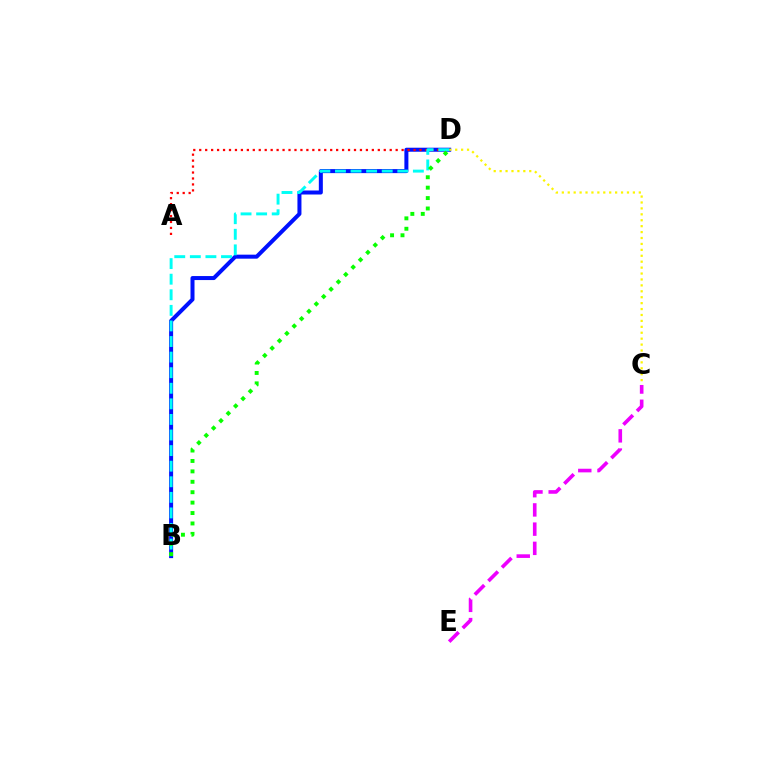{('B', 'D'): [{'color': '#0010ff', 'line_style': 'solid', 'thickness': 2.89}, {'color': '#00fff6', 'line_style': 'dashed', 'thickness': 2.12}, {'color': '#08ff00', 'line_style': 'dotted', 'thickness': 2.83}], ('C', 'D'): [{'color': '#fcf500', 'line_style': 'dotted', 'thickness': 1.61}], ('A', 'D'): [{'color': '#ff0000', 'line_style': 'dotted', 'thickness': 1.62}], ('C', 'E'): [{'color': '#ee00ff', 'line_style': 'dashed', 'thickness': 2.61}]}